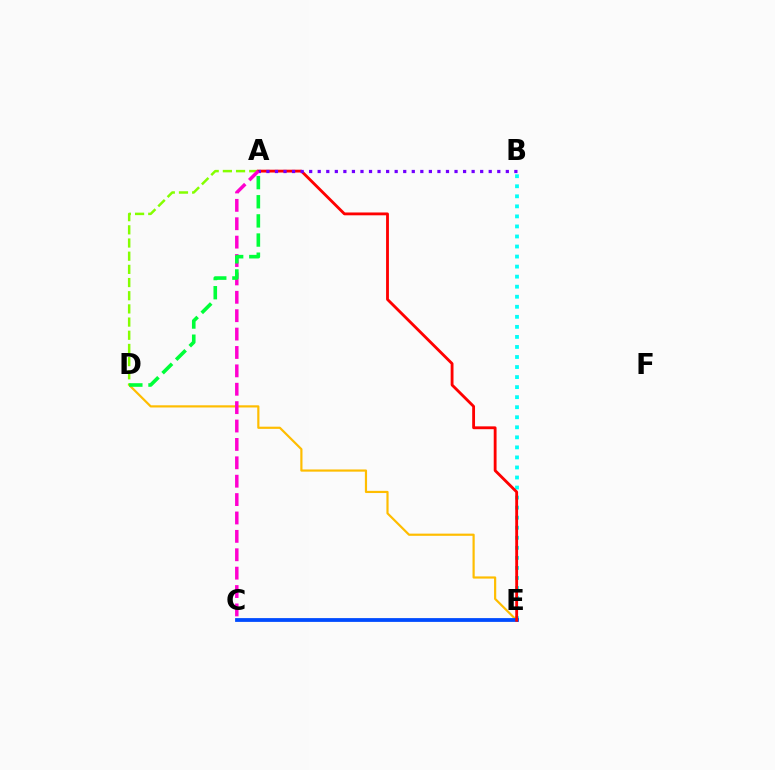{('D', 'E'): [{'color': '#ffbd00', 'line_style': 'solid', 'thickness': 1.58}], ('A', 'D'): [{'color': '#84ff00', 'line_style': 'dashed', 'thickness': 1.79}, {'color': '#00ff39', 'line_style': 'dashed', 'thickness': 2.6}], ('B', 'E'): [{'color': '#00fff6', 'line_style': 'dotted', 'thickness': 2.73}], ('C', 'E'): [{'color': '#004bff', 'line_style': 'solid', 'thickness': 2.73}], ('A', 'E'): [{'color': '#ff0000', 'line_style': 'solid', 'thickness': 2.04}], ('A', 'B'): [{'color': '#7200ff', 'line_style': 'dotted', 'thickness': 2.32}], ('A', 'C'): [{'color': '#ff00cf', 'line_style': 'dashed', 'thickness': 2.5}]}